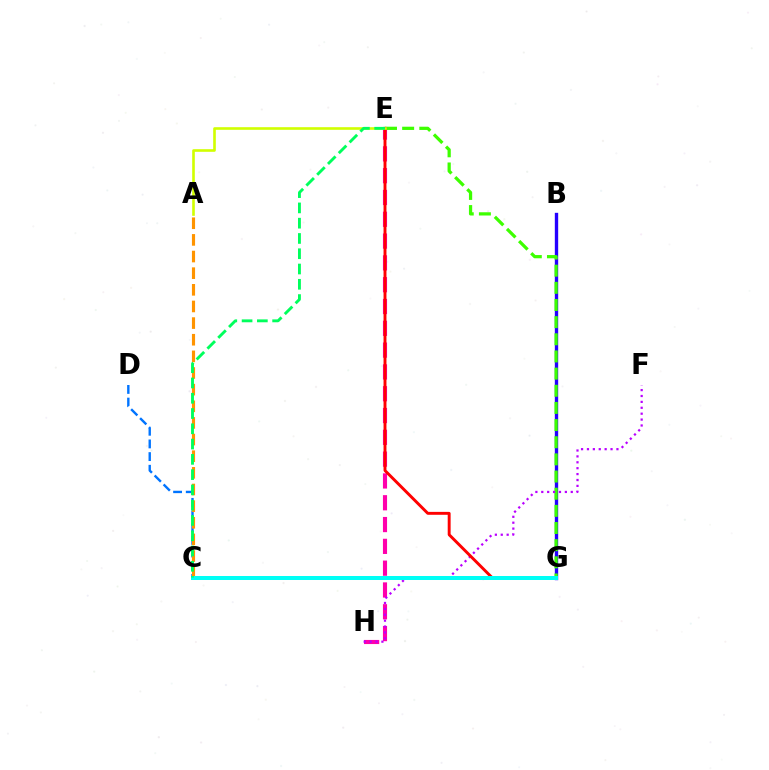{('C', 'D'): [{'color': '#0074ff', 'line_style': 'dashed', 'thickness': 1.72}], ('E', 'H'): [{'color': '#ff00ac', 'line_style': 'dashed', 'thickness': 2.96}], ('A', 'C'): [{'color': '#ff9400', 'line_style': 'dashed', 'thickness': 2.26}], ('B', 'G'): [{'color': '#2500ff', 'line_style': 'solid', 'thickness': 2.42}], ('E', 'G'): [{'color': '#3dff00', 'line_style': 'dashed', 'thickness': 2.33}, {'color': '#ff0000', 'line_style': 'solid', 'thickness': 2.1}], ('F', 'H'): [{'color': '#b900ff', 'line_style': 'dotted', 'thickness': 1.6}], ('A', 'E'): [{'color': '#d1ff00', 'line_style': 'solid', 'thickness': 1.89}], ('C', 'G'): [{'color': '#00fff6', 'line_style': 'solid', 'thickness': 2.87}], ('C', 'E'): [{'color': '#00ff5c', 'line_style': 'dashed', 'thickness': 2.08}]}